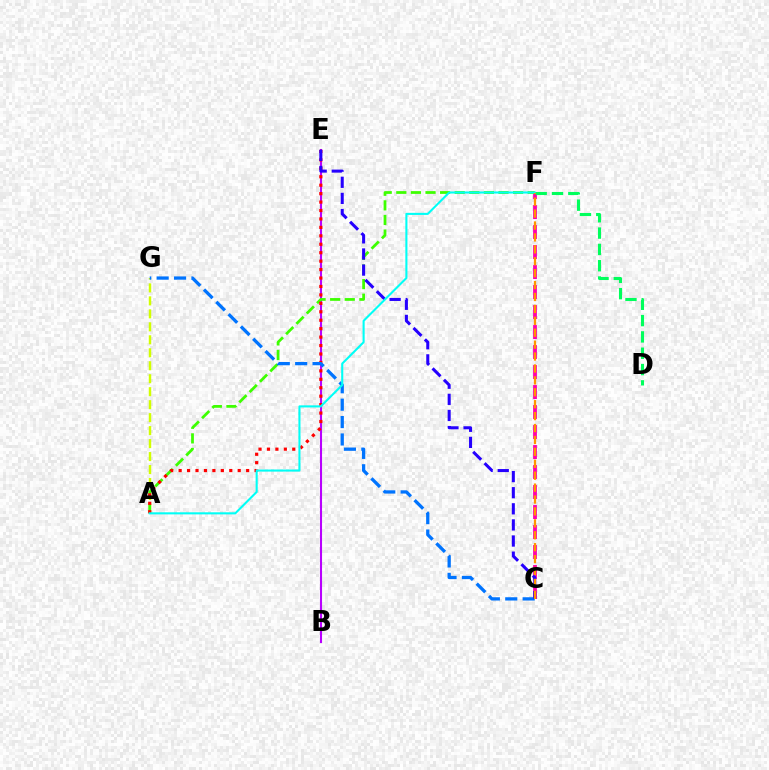{('B', 'E'): [{'color': '#b900ff', 'line_style': 'solid', 'thickness': 1.5}], ('C', 'F'): [{'color': '#ff00ac', 'line_style': 'dashed', 'thickness': 2.72}, {'color': '#ff9400', 'line_style': 'dashed', 'thickness': 1.62}], ('A', 'G'): [{'color': '#d1ff00', 'line_style': 'dashed', 'thickness': 1.76}], ('A', 'F'): [{'color': '#3dff00', 'line_style': 'dashed', 'thickness': 1.98}, {'color': '#00fff6', 'line_style': 'solid', 'thickness': 1.5}], ('A', 'E'): [{'color': '#ff0000', 'line_style': 'dotted', 'thickness': 2.29}], ('C', 'G'): [{'color': '#0074ff', 'line_style': 'dashed', 'thickness': 2.36}], ('C', 'E'): [{'color': '#2500ff', 'line_style': 'dashed', 'thickness': 2.19}], ('D', 'F'): [{'color': '#00ff5c', 'line_style': 'dashed', 'thickness': 2.22}]}